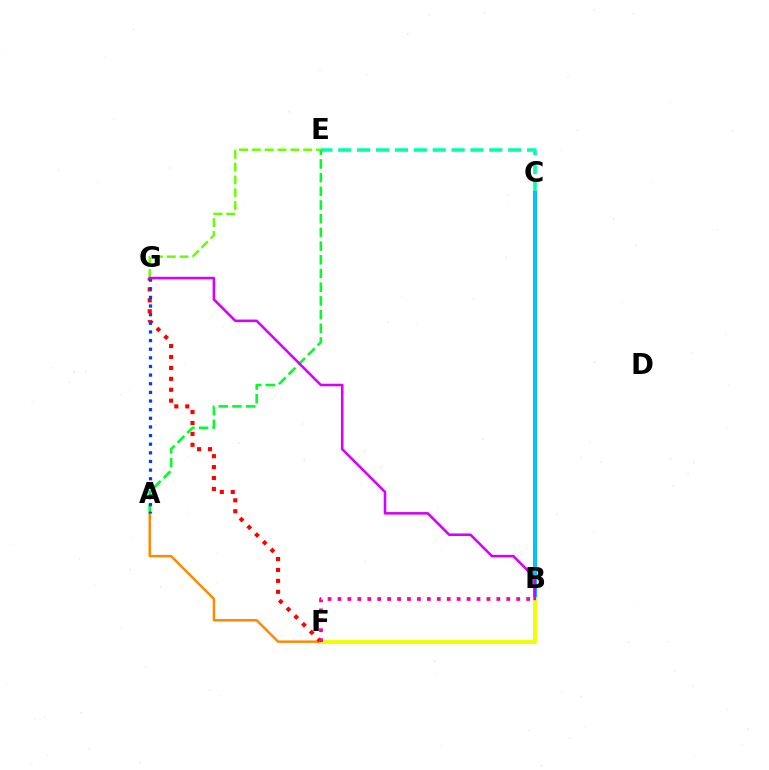{('A', 'F'): [{'color': '#ff8800', 'line_style': 'solid', 'thickness': 1.76}], ('C', 'E'): [{'color': '#00ffaf', 'line_style': 'dashed', 'thickness': 2.57}], ('E', 'G'): [{'color': '#66ff00', 'line_style': 'dashed', 'thickness': 1.74}], ('F', 'G'): [{'color': '#ff0000', 'line_style': 'dotted', 'thickness': 2.97}], ('B', 'C'): [{'color': '#4f00ff', 'line_style': 'solid', 'thickness': 2.83}, {'color': '#00c7ff', 'line_style': 'solid', 'thickness': 2.75}], ('B', 'F'): [{'color': '#eeff00', 'line_style': 'solid', 'thickness': 2.79}, {'color': '#ff00a0', 'line_style': 'dotted', 'thickness': 2.7}], ('A', 'E'): [{'color': '#00ff27', 'line_style': 'dashed', 'thickness': 1.86}], ('A', 'G'): [{'color': '#003fff', 'line_style': 'dotted', 'thickness': 2.35}], ('B', 'G'): [{'color': '#d600ff', 'line_style': 'solid', 'thickness': 1.85}]}